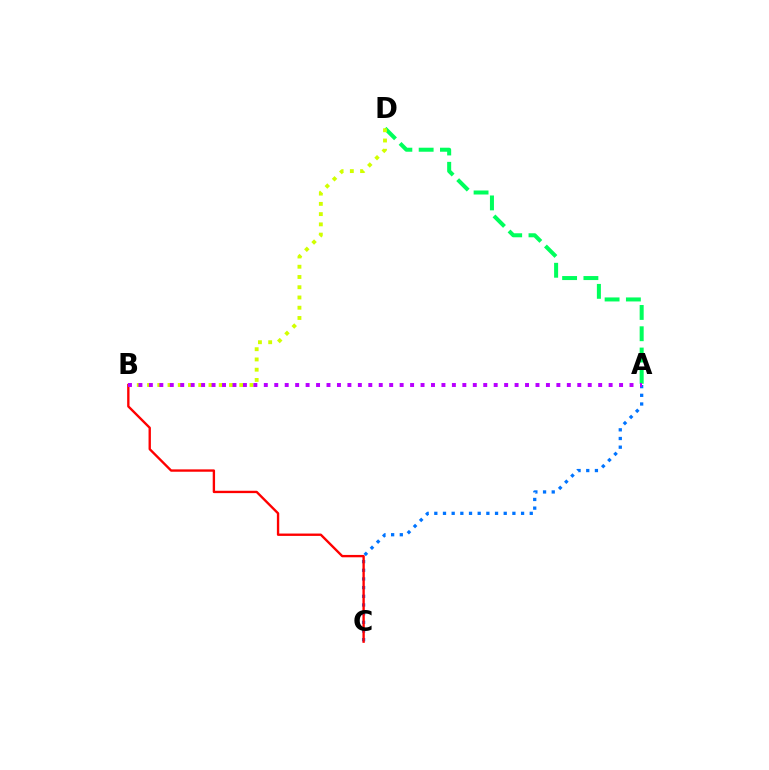{('A', 'D'): [{'color': '#00ff5c', 'line_style': 'dashed', 'thickness': 2.89}], ('A', 'C'): [{'color': '#0074ff', 'line_style': 'dotted', 'thickness': 2.36}], ('B', 'C'): [{'color': '#ff0000', 'line_style': 'solid', 'thickness': 1.7}], ('B', 'D'): [{'color': '#d1ff00', 'line_style': 'dotted', 'thickness': 2.78}], ('A', 'B'): [{'color': '#b900ff', 'line_style': 'dotted', 'thickness': 2.84}]}